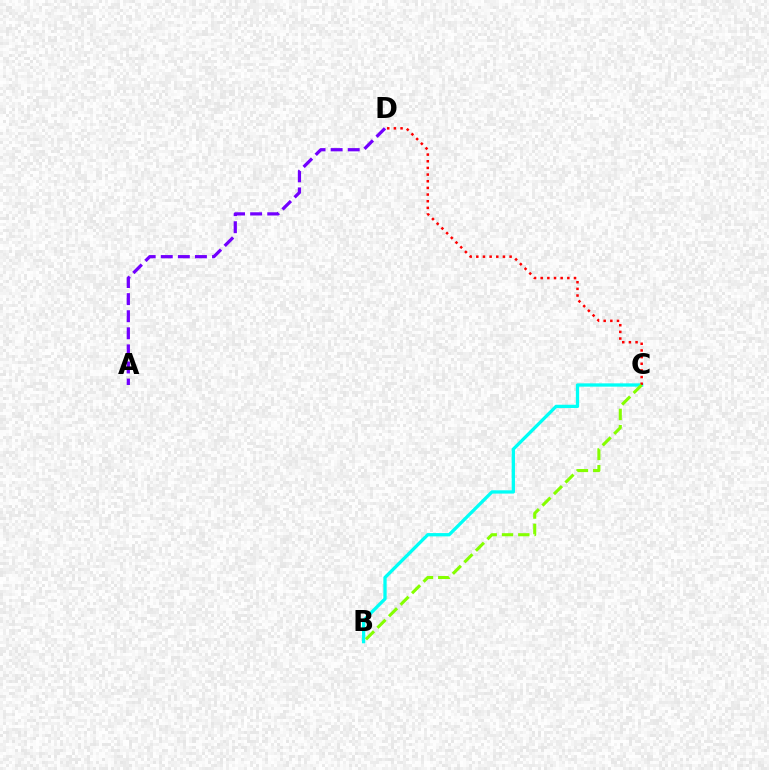{('B', 'C'): [{'color': '#00fff6', 'line_style': 'solid', 'thickness': 2.37}, {'color': '#84ff00', 'line_style': 'dashed', 'thickness': 2.21}], ('C', 'D'): [{'color': '#ff0000', 'line_style': 'dotted', 'thickness': 1.81}], ('A', 'D'): [{'color': '#7200ff', 'line_style': 'dashed', 'thickness': 2.32}]}